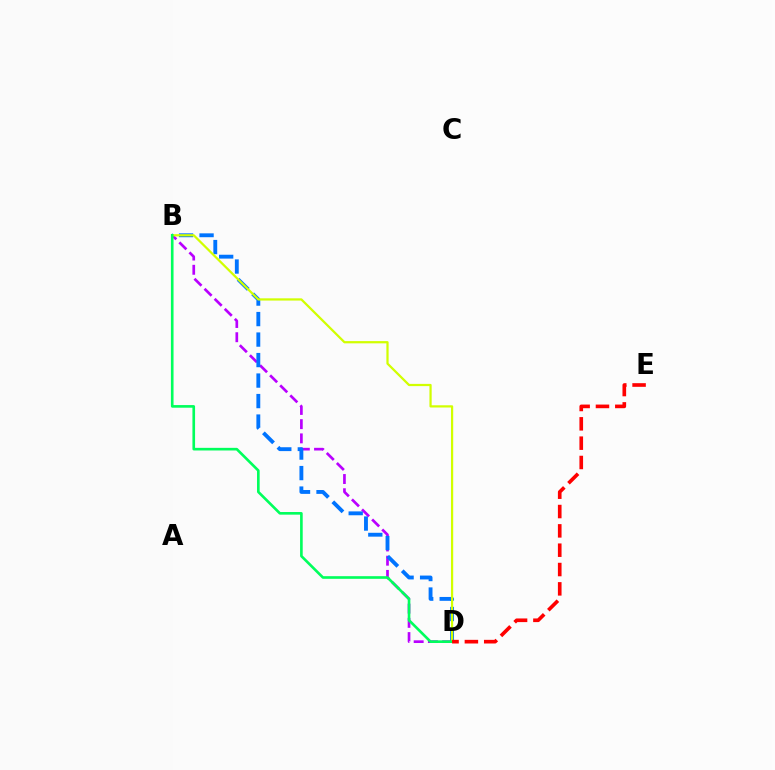{('B', 'D'): [{'color': '#b900ff', 'line_style': 'dashed', 'thickness': 1.93}, {'color': '#0074ff', 'line_style': 'dashed', 'thickness': 2.78}, {'color': '#d1ff00', 'line_style': 'solid', 'thickness': 1.61}, {'color': '#00ff5c', 'line_style': 'solid', 'thickness': 1.9}], ('D', 'E'): [{'color': '#ff0000', 'line_style': 'dashed', 'thickness': 2.63}]}